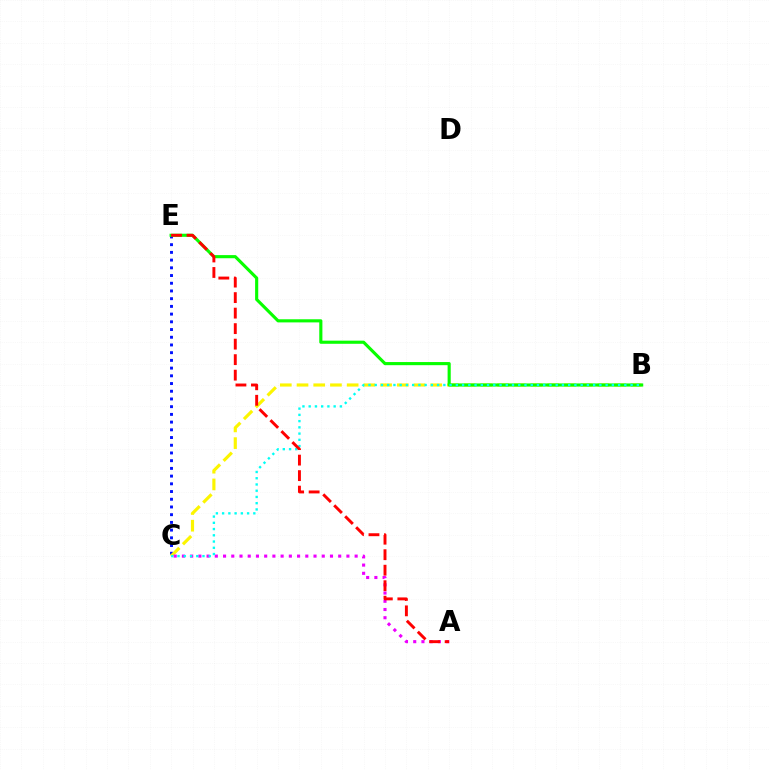{('C', 'E'): [{'color': '#0010ff', 'line_style': 'dotted', 'thickness': 2.1}], ('B', 'C'): [{'color': '#fcf500', 'line_style': 'dashed', 'thickness': 2.27}, {'color': '#00fff6', 'line_style': 'dotted', 'thickness': 1.7}], ('B', 'E'): [{'color': '#08ff00', 'line_style': 'solid', 'thickness': 2.25}], ('A', 'C'): [{'color': '#ee00ff', 'line_style': 'dotted', 'thickness': 2.23}], ('A', 'E'): [{'color': '#ff0000', 'line_style': 'dashed', 'thickness': 2.11}]}